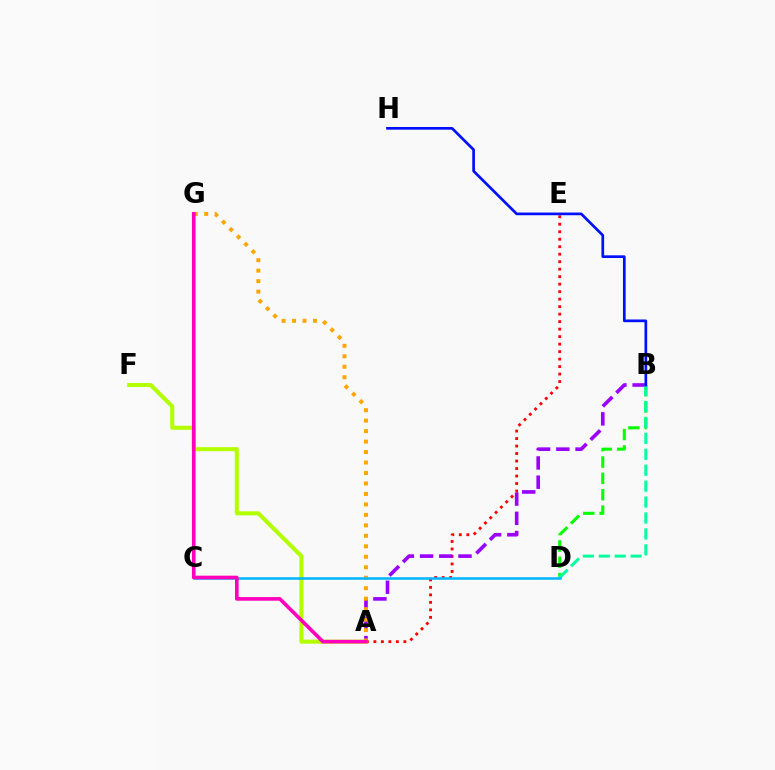{('B', 'D'): [{'color': '#08ff00', 'line_style': 'dashed', 'thickness': 2.22}, {'color': '#00ff9d', 'line_style': 'dashed', 'thickness': 2.16}], ('A', 'E'): [{'color': '#ff0000', 'line_style': 'dotted', 'thickness': 2.04}], ('A', 'F'): [{'color': '#b3ff00', 'line_style': 'solid', 'thickness': 2.92}], ('A', 'B'): [{'color': '#9b00ff', 'line_style': 'dashed', 'thickness': 2.61}], ('A', 'G'): [{'color': '#ffa500', 'line_style': 'dotted', 'thickness': 2.85}, {'color': '#ff00bd', 'line_style': 'solid', 'thickness': 2.61}], ('C', 'D'): [{'color': '#00b5ff', 'line_style': 'solid', 'thickness': 1.82}], ('B', 'H'): [{'color': '#0010ff', 'line_style': 'solid', 'thickness': 1.94}]}